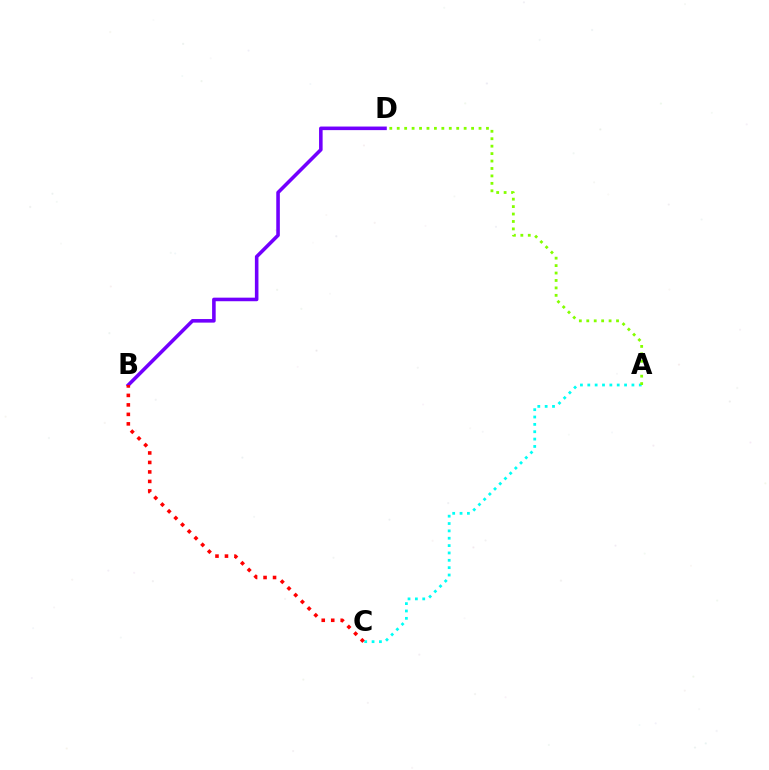{('B', 'D'): [{'color': '#7200ff', 'line_style': 'solid', 'thickness': 2.57}], ('A', 'C'): [{'color': '#00fff6', 'line_style': 'dotted', 'thickness': 2.0}], ('A', 'D'): [{'color': '#84ff00', 'line_style': 'dotted', 'thickness': 2.02}], ('B', 'C'): [{'color': '#ff0000', 'line_style': 'dotted', 'thickness': 2.58}]}